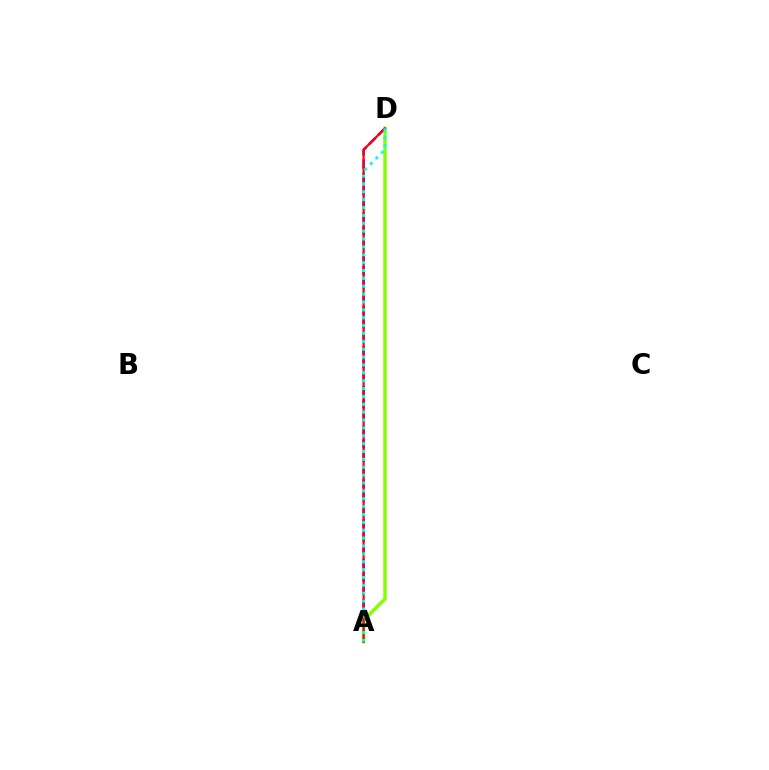{('A', 'D'): [{'color': '#7200ff', 'line_style': 'dashed', 'thickness': 1.81}, {'color': '#84ff00', 'line_style': 'solid', 'thickness': 2.46}, {'color': '#ff0000', 'line_style': 'solid', 'thickness': 1.59}, {'color': '#00fff6', 'line_style': 'dotted', 'thickness': 2.14}]}